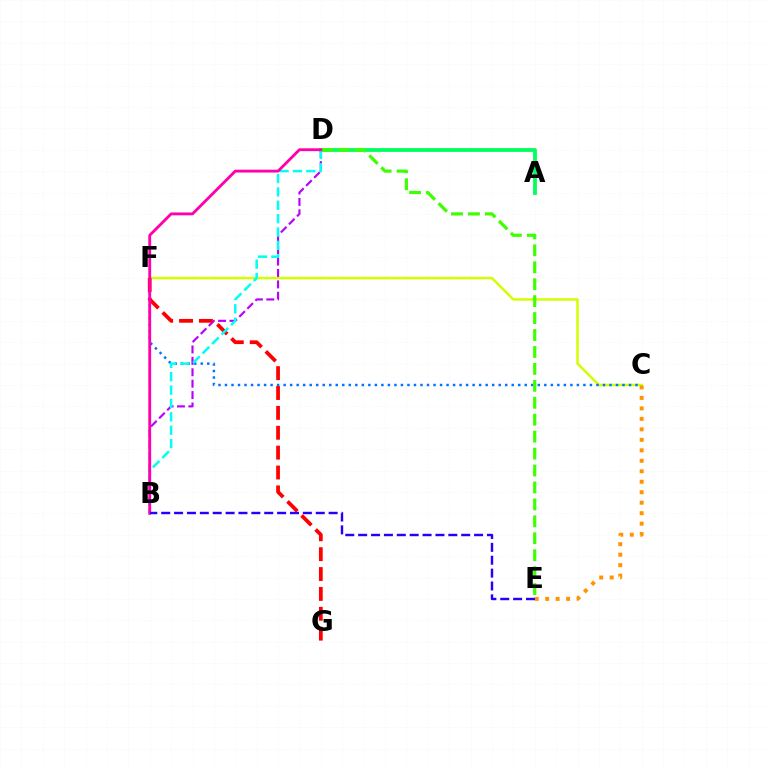{('C', 'F'): [{'color': '#d1ff00', 'line_style': 'solid', 'thickness': 1.78}, {'color': '#0074ff', 'line_style': 'dotted', 'thickness': 1.77}], ('B', 'D'): [{'color': '#b900ff', 'line_style': 'dashed', 'thickness': 1.55}, {'color': '#00fff6', 'line_style': 'dashed', 'thickness': 1.82}, {'color': '#ff00ac', 'line_style': 'solid', 'thickness': 2.05}], ('C', 'E'): [{'color': '#ff9400', 'line_style': 'dotted', 'thickness': 2.85}], ('A', 'D'): [{'color': '#00ff5c', 'line_style': 'solid', 'thickness': 2.73}], ('F', 'G'): [{'color': '#ff0000', 'line_style': 'dashed', 'thickness': 2.7}], ('D', 'E'): [{'color': '#3dff00', 'line_style': 'dashed', 'thickness': 2.3}], ('B', 'E'): [{'color': '#2500ff', 'line_style': 'dashed', 'thickness': 1.75}]}